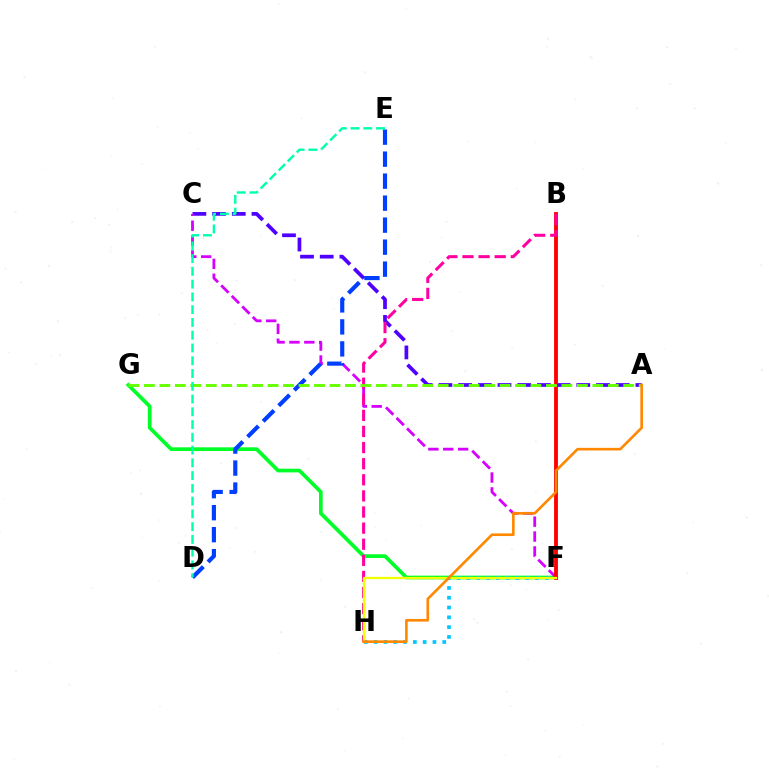{('F', 'G'): [{'color': '#00ff27', 'line_style': 'solid', 'thickness': 2.66}], ('A', 'C'): [{'color': '#4f00ff', 'line_style': 'dashed', 'thickness': 2.68}], ('F', 'H'): [{'color': '#00c7ff', 'line_style': 'dotted', 'thickness': 2.66}, {'color': '#eeff00', 'line_style': 'solid', 'thickness': 1.64}], ('C', 'F'): [{'color': '#d600ff', 'line_style': 'dashed', 'thickness': 2.02}], ('D', 'E'): [{'color': '#003fff', 'line_style': 'dashed', 'thickness': 2.99}, {'color': '#00ffaf', 'line_style': 'dashed', 'thickness': 1.73}], ('B', 'F'): [{'color': '#ff0000', 'line_style': 'solid', 'thickness': 2.77}], ('B', 'H'): [{'color': '#ff00a0', 'line_style': 'dashed', 'thickness': 2.19}], ('A', 'G'): [{'color': '#66ff00', 'line_style': 'dashed', 'thickness': 2.1}], ('A', 'H'): [{'color': '#ff8800', 'line_style': 'solid', 'thickness': 1.89}]}